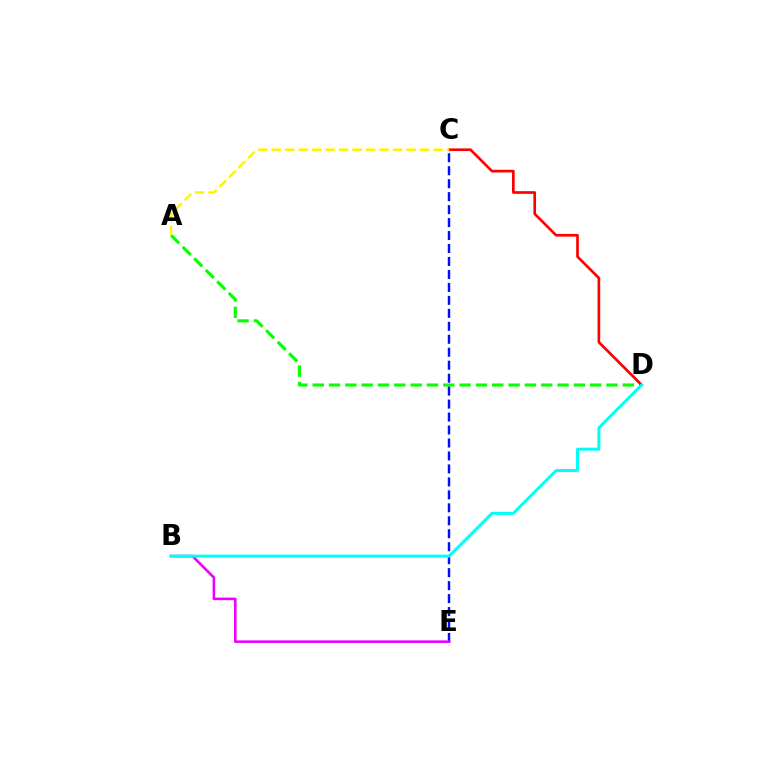{('A', 'D'): [{'color': '#08ff00', 'line_style': 'dashed', 'thickness': 2.22}], ('C', 'E'): [{'color': '#0010ff', 'line_style': 'dashed', 'thickness': 1.76}], ('B', 'E'): [{'color': '#ee00ff', 'line_style': 'solid', 'thickness': 1.85}], ('C', 'D'): [{'color': '#ff0000', 'line_style': 'solid', 'thickness': 1.93}], ('A', 'C'): [{'color': '#fcf500', 'line_style': 'dashed', 'thickness': 1.83}], ('B', 'D'): [{'color': '#00fff6', 'line_style': 'solid', 'thickness': 2.16}]}